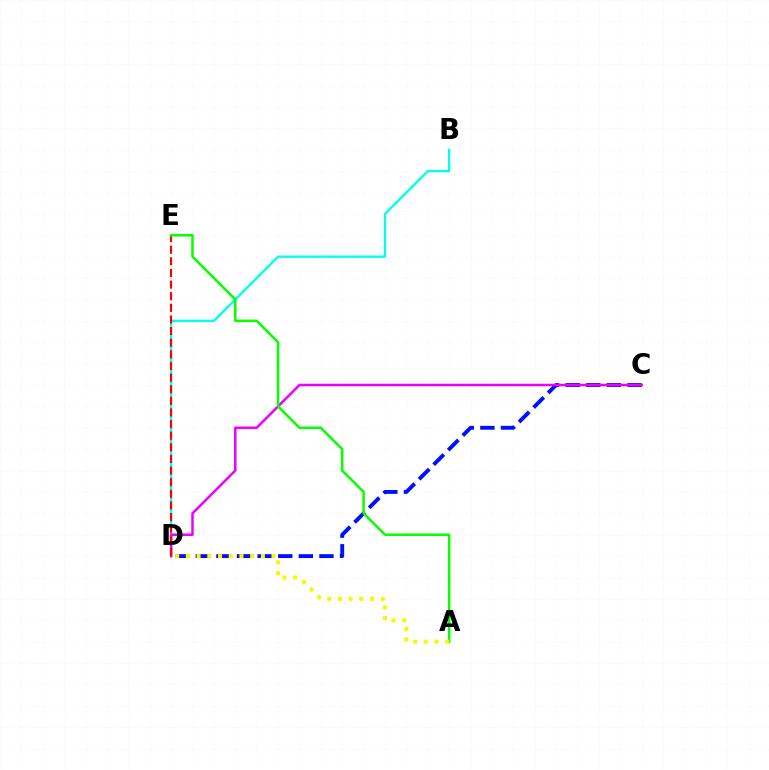{('C', 'D'): [{'color': '#0010ff', 'line_style': 'dashed', 'thickness': 2.8}, {'color': '#ee00ff', 'line_style': 'solid', 'thickness': 1.81}], ('B', 'D'): [{'color': '#00fff6', 'line_style': 'solid', 'thickness': 1.67}], ('D', 'E'): [{'color': '#ff0000', 'line_style': 'dashed', 'thickness': 1.58}], ('A', 'E'): [{'color': '#08ff00', 'line_style': 'solid', 'thickness': 1.81}], ('A', 'D'): [{'color': '#fcf500', 'line_style': 'dotted', 'thickness': 2.91}]}